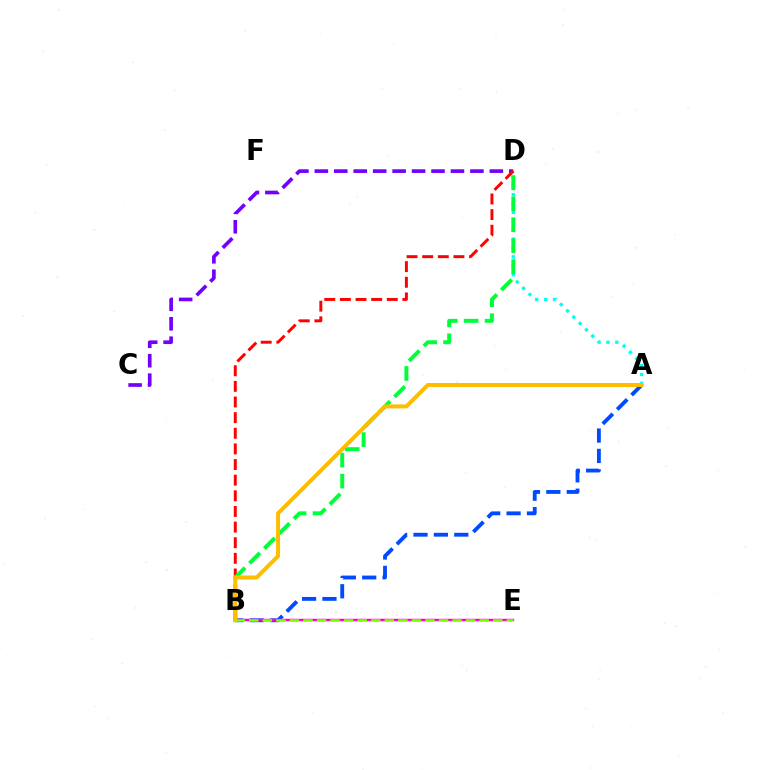{('A', 'D'): [{'color': '#00fff6', 'line_style': 'dotted', 'thickness': 2.42}], ('A', 'B'): [{'color': '#004bff', 'line_style': 'dashed', 'thickness': 2.77}, {'color': '#ffbd00', 'line_style': 'solid', 'thickness': 2.89}], ('C', 'D'): [{'color': '#7200ff', 'line_style': 'dashed', 'thickness': 2.64}], ('B', 'E'): [{'color': '#ff00cf', 'line_style': 'solid', 'thickness': 1.76}, {'color': '#84ff00', 'line_style': 'dashed', 'thickness': 1.84}], ('B', 'D'): [{'color': '#ff0000', 'line_style': 'dashed', 'thickness': 2.12}, {'color': '#00ff39', 'line_style': 'dashed', 'thickness': 2.85}]}